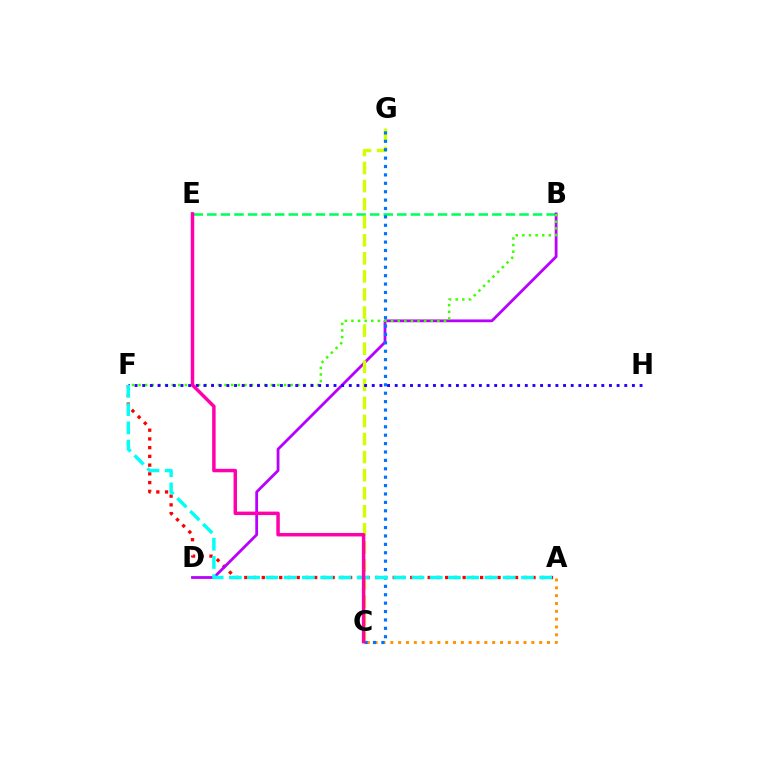{('A', 'F'): [{'color': '#ff0000', 'line_style': 'dotted', 'thickness': 2.37}, {'color': '#00fff6', 'line_style': 'dashed', 'thickness': 2.48}], ('B', 'E'): [{'color': '#00ff5c', 'line_style': 'dashed', 'thickness': 1.84}], ('B', 'D'): [{'color': '#b900ff', 'line_style': 'solid', 'thickness': 2.01}], ('C', 'G'): [{'color': '#d1ff00', 'line_style': 'dashed', 'thickness': 2.45}, {'color': '#0074ff', 'line_style': 'dotted', 'thickness': 2.28}], ('A', 'C'): [{'color': '#ff9400', 'line_style': 'dotted', 'thickness': 2.13}], ('B', 'F'): [{'color': '#3dff00', 'line_style': 'dotted', 'thickness': 1.8}], ('F', 'H'): [{'color': '#2500ff', 'line_style': 'dotted', 'thickness': 2.08}], ('C', 'E'): [{'color': '#ff00ac', 'line_style': 'solid', 'thickness': 2.5}]}